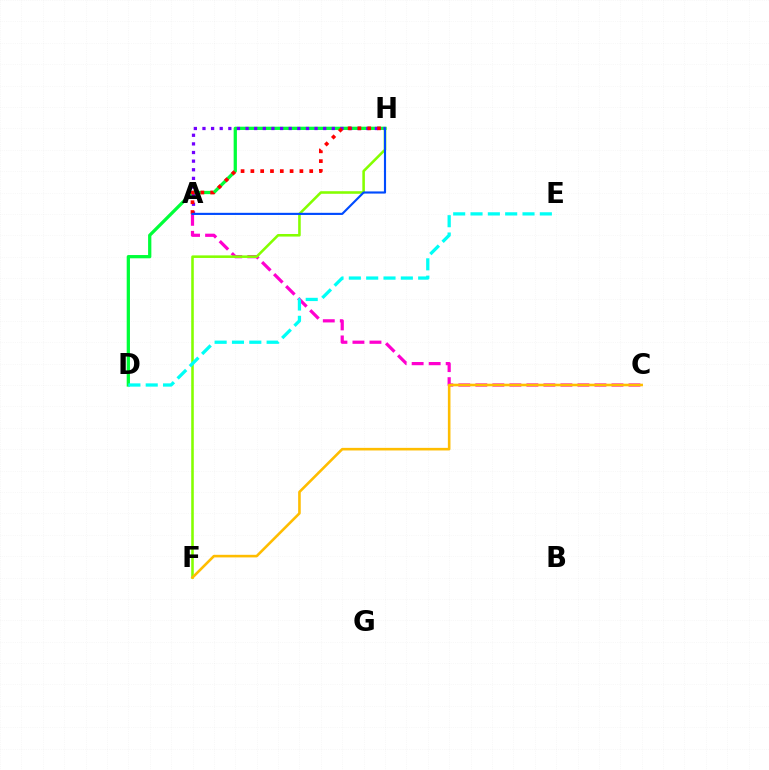{('A', 'C'): [{'color': '#ff00cf', 'line_style': 'dashed', 'thickness': 2.31}], ('D', 'H'): [{'color': '#00ff39', 'line_style': 'solid', 'thickness': 2.35}], ('F', 'H'): [{'color': '#84ff00', 'line_style': 'solid', 'thickness': 1.85}], ('A', 'H'): [{'color': '#7200ff', 'line_style': 'dotted', 'thickness': 2.34}, {'color': '#ff0000', 'line_style': 'dotted', 'thickness': 2.66}, {'color': '#004bff', 'line_style': 'solid', 'thickness': 1.54}], ('C', 'F'): [{'color': '#ffbd00', 'line_style': 'solid', 'thickness': 1.87}], ('D', 'E'): [{'color': '#00fff6', 'line_style': 'dashed', 'thickness': 2.35}]}